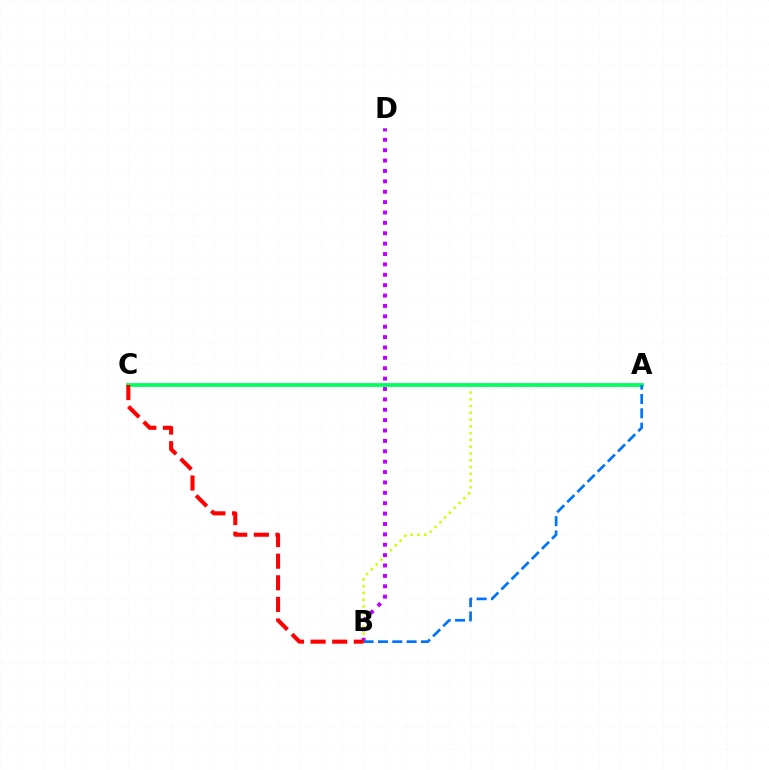{('A', 'B'): [{'color': '#d1ff00', 'line_style': 'dotted', 'thickness': 1.84}, {'color': '#0074ff', 'line_style': 'dashed', 'thickness': 1.95}], ('A', 'C'): [{'color': '#00ff5c', 'line_style': 'solid', 'thickness': 2.71}], ('B', 'D'): [{'color': '#b900ff', 'line_style': 'dotted', 'thickness': 2.82}], ('B', 'C'): [{'color': '#ff0000', 'line_style': 'dashed', 'thickness': 2.93}]}